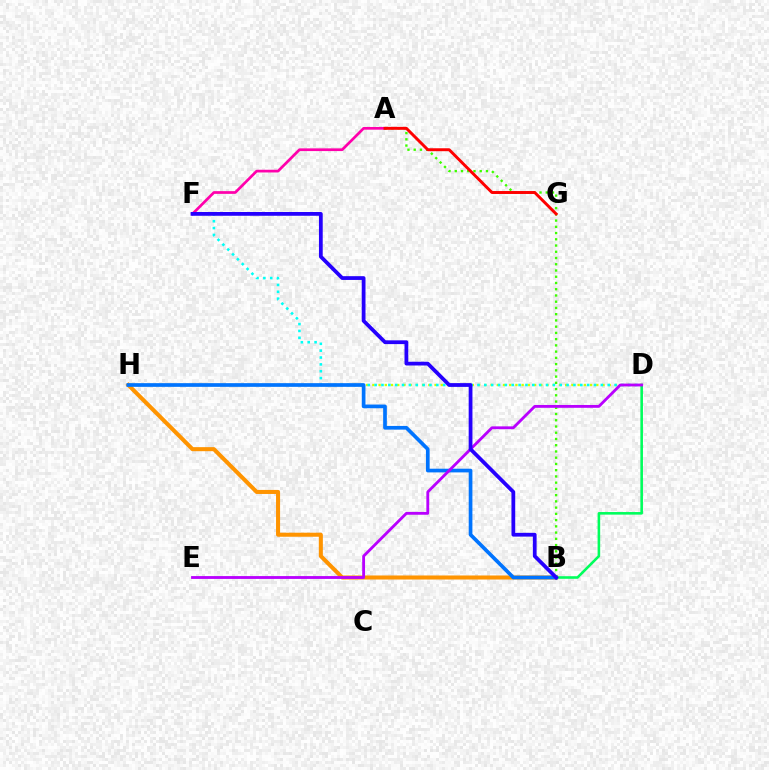{('B', 'H'): [{'color': '#ff9400', 'line_style': 'solid', 'thickness': 2.91}, {'color': '#0074ff', 'line_style': 'solid', 'thickness': 2.66}], ('D', 'H'): [{'color': '#d1ff00', 'line_style': 'dotted', 'thickness': 1.69}], ('D', 'F'): [{'color': '#00fff6', 'line_style': 'dotted', 'thickness': 1.86}], ('B', 'D'): [{'color': '#00ff5c', 'line_style': 'solid', 'thickness': 1.87}], ('A', 'F'): [{'color': '#ff00ac', 'line_style': 'solid', 'thickness': 1.95}], ('A', 'B'): [{'color': '#3dff00', 'line_style': 'dotted', 'thickness': 1.7}], ('D', 'E'): [{'color': '#b900ff', 'line_style': 'solid', 'thickness': 2.04}], ('A', 'G'): [{'color': '#ff0000', 'line_style': 'solid', 'thickness': 2.12}], ('B', 'F'): [{'color': '#2500ff', 'line_style': 'solid', 'thickness': 2.71}]}